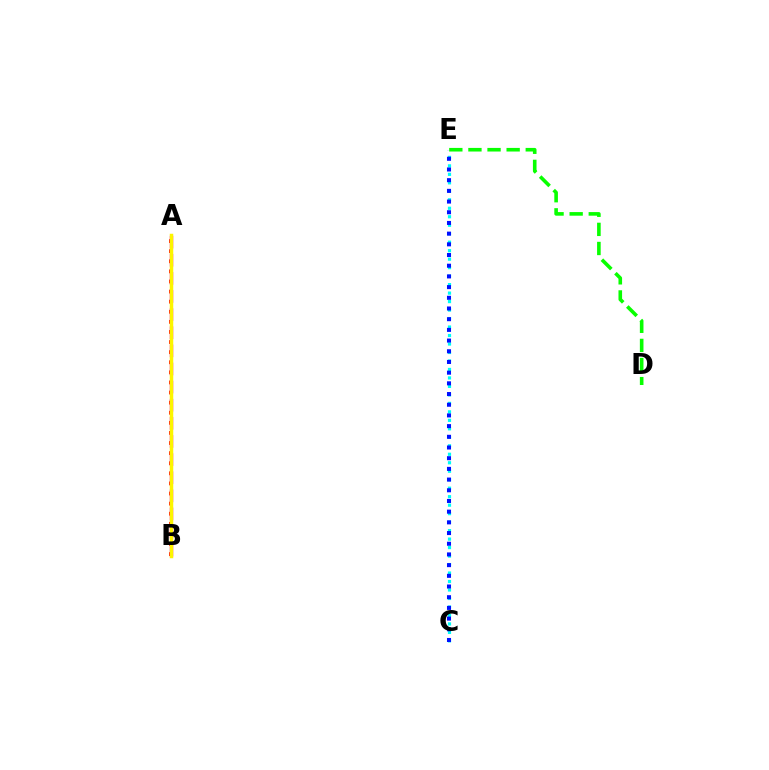{('A', 'B'): [{'color': '#ee00ff', 'line_style': 'dashed', 'thickness': 2.46}, {'color': '#ff0000', 'line_style': 'dotted', 'thickness': 2.74}, {'color': '#fcf500', 'line_style': 'solid', 'thickness': 2.51}], ('C', 'E'): [{'color': '#00fff6', 'line_style': 'dotted', 'thickness': 2.3}, {'color': '#0010ff', 'line_style': 'dotted', 'thickness': 2.91}], ('D', 'E'): [{'color': '#08ff00', 'line_style': 'dashed', 'thickness': 2.6}]}